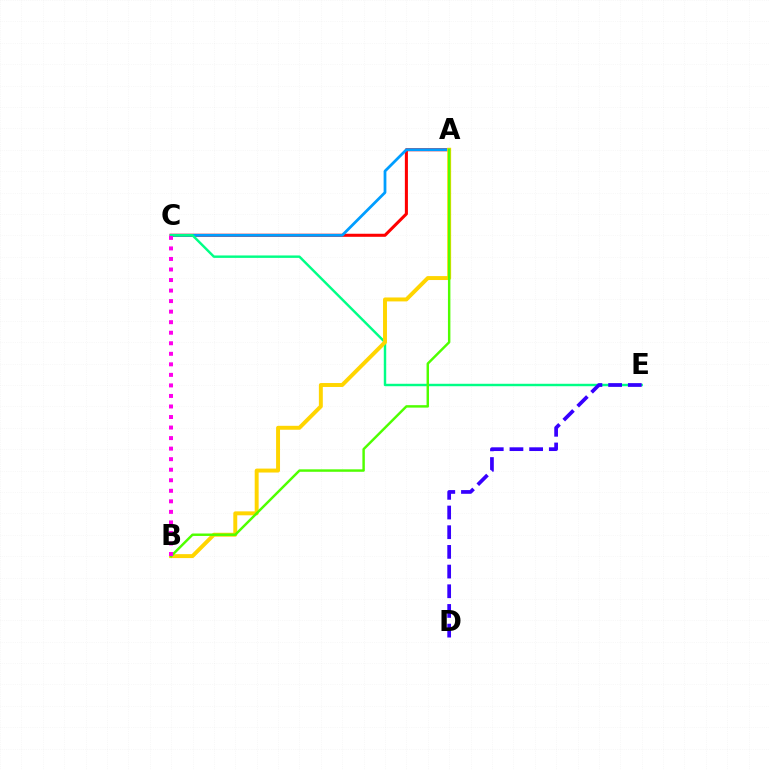{('A', 'C'): [{'color': '#ff0000', 'line_style': 'solid', 'thickness': 2.2}, {'color': '#009eff', 'line_style': 'solid', 'thickness': 1.99}], ('C', 'E'): [{'color': '#00ff86', 'line_style': 'solid', 'thickness': 1.75}], ('A', 'B'): [{'color': '#ffd500', 'line_style': 'solid', 'thickness': 2.84}, {'color': '#4fff00', 'line_style': 'solid', 'thickness': 1.76}], ('D', 'E'): [{'color': '#3700ff', 'line_style': 'dashed', 'thickness': 2.67}], ('B', 'C'): [{'color': '#ff00ed', 'line_style': 'dotted', 'thickness': 2.86}]}